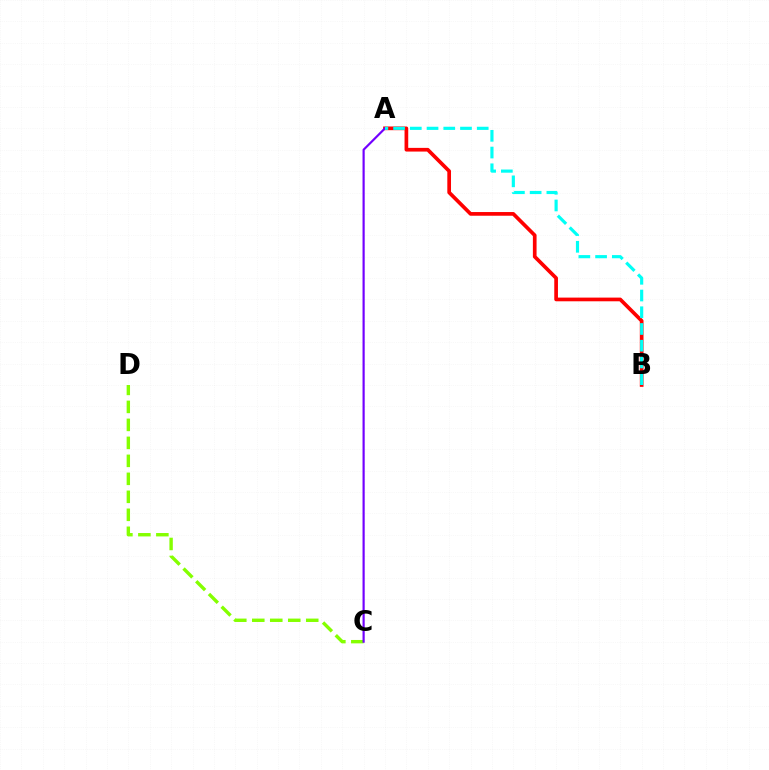{('A', 'B'): [{'color': '#ff0000', 'line_style': 'solid', 'thickness': 2.66}, {'color': '#00fff6', 'line_style': 'dashed', 'thickness': 2.27}], ('C', 'D'): [{'color': '#84ff00', 'line_style': 'dashed', 'thickness': 2.44}], ('A', 'C'): [{'color': '#7200ff', 'line_style': 'solid', 'thickness': 1.57}]}